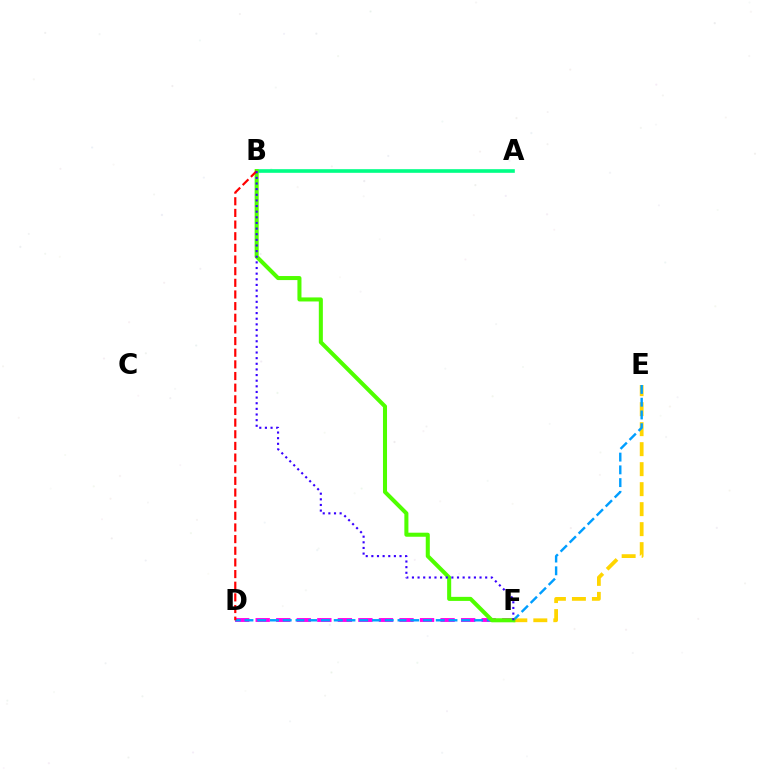{('E', 'F'): [{'color': '#ffd500', 'line_style': 'dashed', 'thickness': 2.72}], ('A', 'B'): [{'color': '#00ff86', 'line_style': 'solid', 'thickness': 2.61}], ('D', 'F'): [{'color': '#ff00ed', 'line_style': 'dashed', 'thickness': 2.79}], ('D', 'E'): [{'color': '#009eff', 'line_style': 'dashed', 'thickness': 1.73}], ('B', 'F'): [{'color': '#4fff00', 'line_style': 'solid', 'thickness': 2.91}, {'color': '#3700ff', 'line_style': 'dotted', 'thickness': 1.53}], ('B', 'D'): [{'color': '#ff0000', 'line_style': 'dashed', 'thickness': 1.58}]}